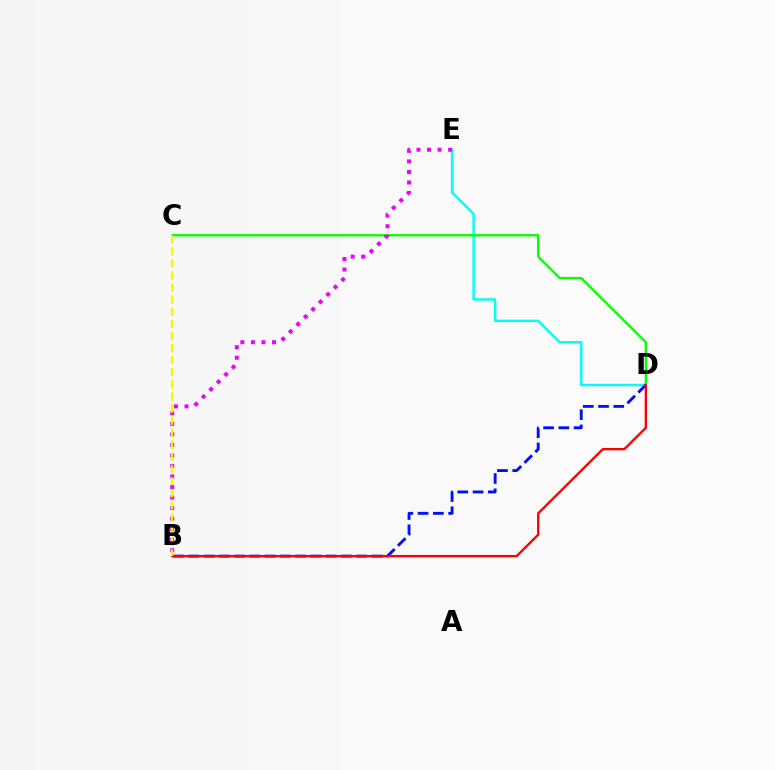{('D', 'E'): [{'color': '#00fff6', 'line_style': 'solid', 'thickness': 1.74}], ('C', 'D'): [{'color': '#08ff00', 'line_style': 'solid', 'thickness': 1.69}], ('B', 'E'): [{'color': '#ee00ff', 'line_style': 'dotted', 'thickness': 2.86}], ('B', 'D'): [{'color': '#0010ff', 'line_style': 'dashed', 'thickness': 2.07}, {'color': '#ff0000', 'line_style': 'solid', 'thickness': 1.68}], ('B', 'C'): [{'color': '#fcf500', 'line_style': 'dashed', 'thickness': 1.64}]}